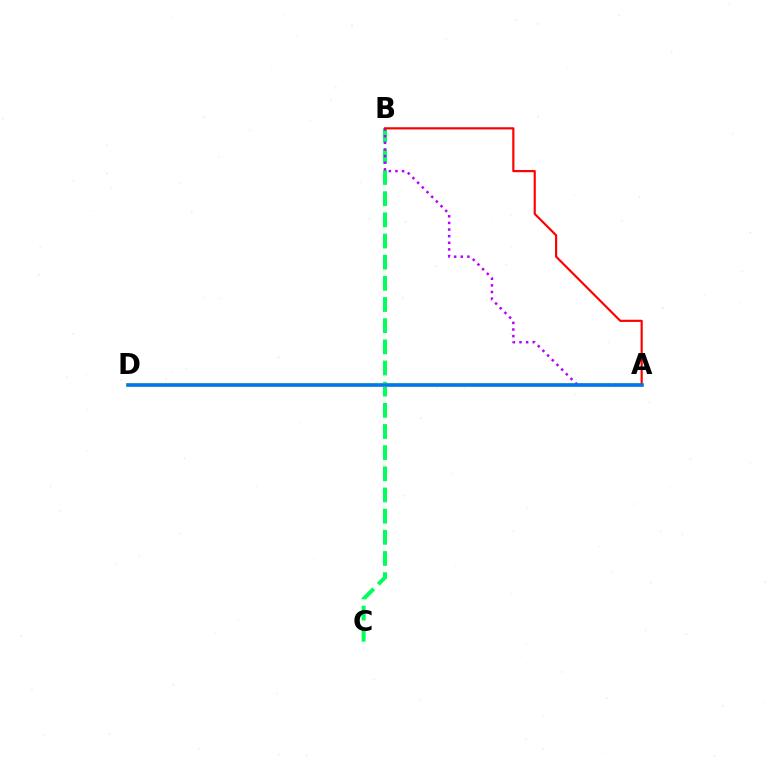{('B', 'C'): [{'color': '#00ff5c', 'line_style': 'dashed', 'thickness': 2.88}], ('A', 'D'): [{'color': '#d1ff00', 'line_style': 'solid', 'thickness': 2.87}, {'color': '#0074ff', 'line_style': 'solid', 'thickness': 2.54}], ('A', 'B'): [{'color': '#b900ff', 'line_style': 'dotted', 'thickness': 1.8}, {'color': '#ff0000', 'line_style': 'solid', 'thickness': 1.56}]}